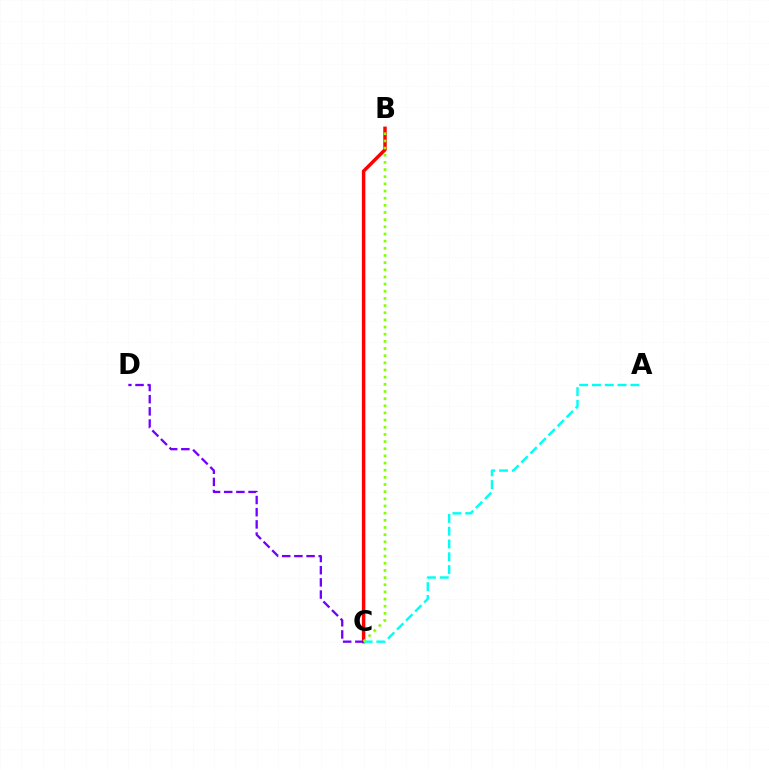{('B', 'C'): [{'color': '#ff0000', 'line_style': 'solid', 'thickness': 2.49}, {'color': '#84ff00', 'line_style': 'dotted', 'thickness': 1.94}], ('A', 'C'): [{'color': '#00fff6', 'line_style': 'dashed', 'thickness': 1.74}], ('C', 'D'): [{'color': '#7200ff', 'line_style': 'dashed', 'thickness': 1.65}]}